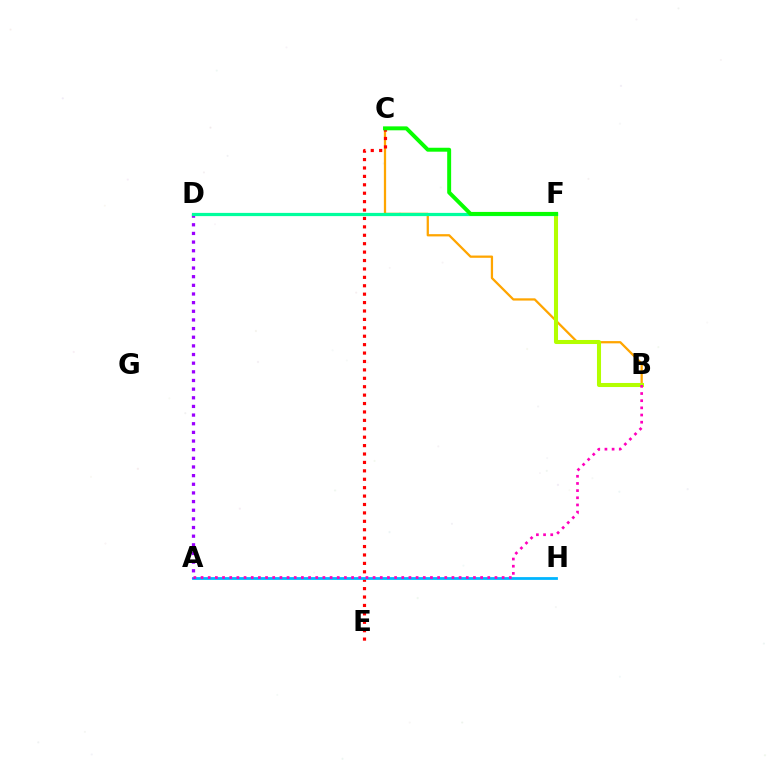{('B', 'C'): [{'color': '#ffa500', 'line_style': 'solid', 'thickness': 1.63}], ('B', 'F'): [{'color': '#b3ff00', 'line_style': 'solid', 'thickness': 2.92}], ('C', 'E'): [{'color': '#ff0000', 'line_style': 'dotted', 'thickness': 2.29}], ('A', 'H'): [{'color': '#00b5ff', 'line_style': 'solid', 'thickness': 2.0}], ('A', 'B'): [{'color': '#ff00bd', 'line_style': 'dotted', 'thickness': 1.95}], ('D', 'F'): [{'color': '#0010ff', 'line_style': 'solid', 'thickness': 1.81}, {'color': '#00ff9d', 'line_style': 'solid', 'thickness': 2.32}], ('A', 'D'): [{'color': '#9b00ff', 'line_style': 'dotted', 'thickness': 2.35}], ('C', 'F'): [{'color': '#08ff00', 'line_style': 'solid', 'thickness': 2.84}]}